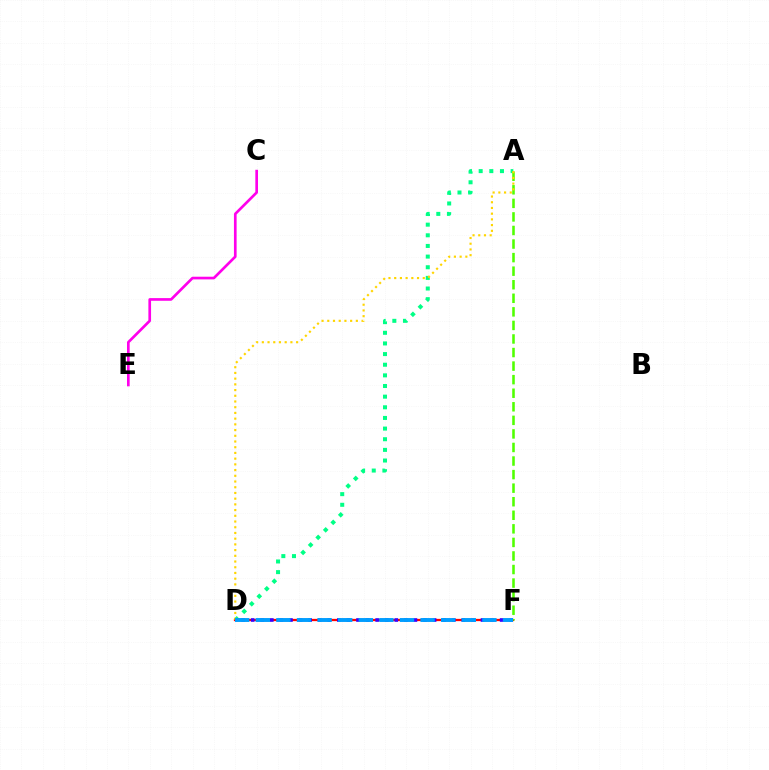{('A', 'D'): [{'color': '#00ff86', 'line_style': 'dotted', 'thickness': 2.89}, {'color': '#ffd500', 'line_style': 'dotted', 'thickness': 1.55}], ('D', 'F'): [{'color': '#ff0000', 'line_style': 'solid', 'thickness': 1.64}, {'color': '#3700ff', 'line_style': 'dotted', 'thickness': 2.6}, {'color': '#009eff', 'line_style': 'dashed', 'thickness': 2.8}], ('A', 'F'): [{'color': '#4fff00', 'line_style': 'dashed', 'thickness': 1.84}], ('C', 'E'): [{'color': '#ff00ed', 'line_style': 'solid', 'thickness': 1.92}]}